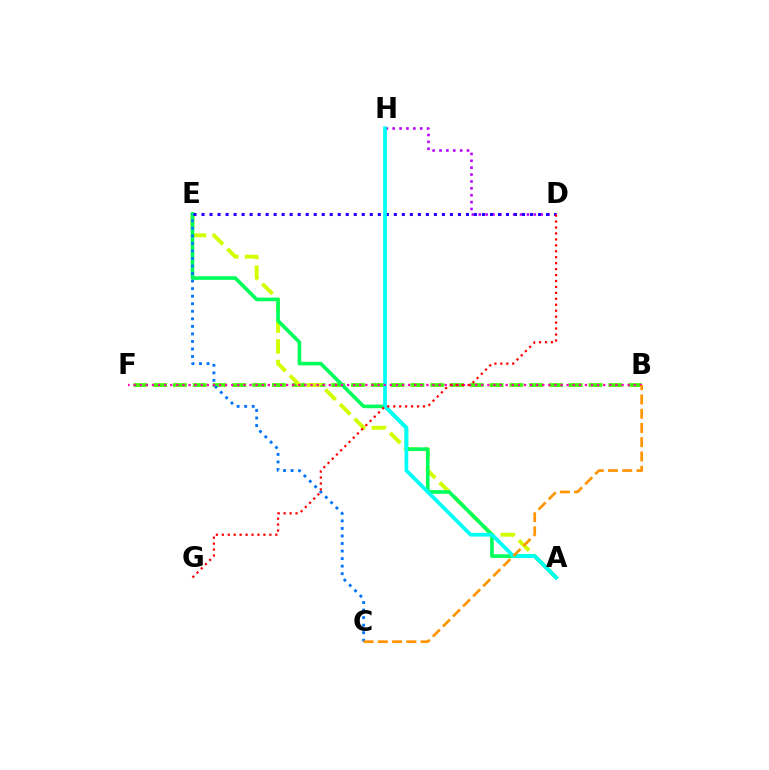{('D', 'H'): [{'color': '#b900ff', 'line_style': 'dotted', 'thickness': 1.87}], ('B', 'F'): [{'color': '#3dff00', 'line_style': 'dashed', 'thickness': 2.69}, {'color': '#ff00ac', 'line_style': 'dotted', 'thickness': 1.66}], ('A', 'E'): [{'color': '#d1ff00', 'line_style': 'dashed', 'thickness': 2.8}, {'color': '#00ff5c', 'line_style': 'solid', 'thickness': 2.61}], ('D', 'E'): [{'color': '#2500ff', 'line_style': 'dotted', 'thickness': 2.18}], ('A', 'H'): [{'color': '#00fff6', 'line_style': 'solid', 'thickness': 2.69}], ('C', 'E'): [{'color': '#0074ff', 'line_style': 'dotted', 'thickness': 2.05}], ('D', 'G'): [{'color': '#ff0000', 'line_style': 'dotted', 'thickness': 1.62}], ('B', 'C'): [{'color': '#ff9400', 'line_style': 'dashed', 'thickness': 1.94}]}